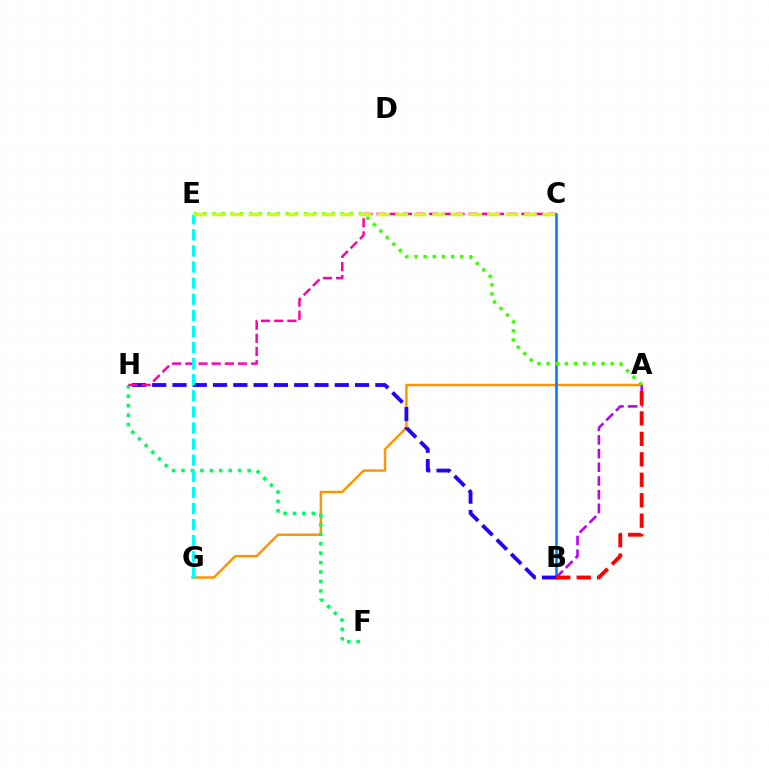{('A', 'G'): [{'color': '#ff9400', 'line_style': 'solid', 'thickness': 1.76}], ('B', 'C'): [{'color': '#0074ff', 'line_style': 'solid', 'thickness': 1.8}], ('F', 'H'): [{'color': '#00ff5c', 'line_style': 'dotted', 'thickness': 2.57}], ('A', 'B'): [{'color': '#b900ff', 'line_style': 'dashed', 'thickness': 1.86}, {'color': '#ff0000', 'line_style': 'dashed', 'thickness': 2.78}], ('B', 'H'): [{'color': '#2500ff', 'line_style': 'dashed', 'thickness': 2.76}], ('C', 'H'): [{'color': '#ff00ac', 'line_style': 'dashed', 'thickness': 1.79}], ('E', 'G'): [{'color': '#00fff6', 'line_style': 'dashed', 'thickness': 2.19}], ('A', 'E'): [{'color': '#3dff00', 'line_style': 'dotted', 'thickness': 2.49}], ('C', 'E'): [{'color': '#d1ff00', 'line_style': 'dashed', 'thickness': 2.49}]}